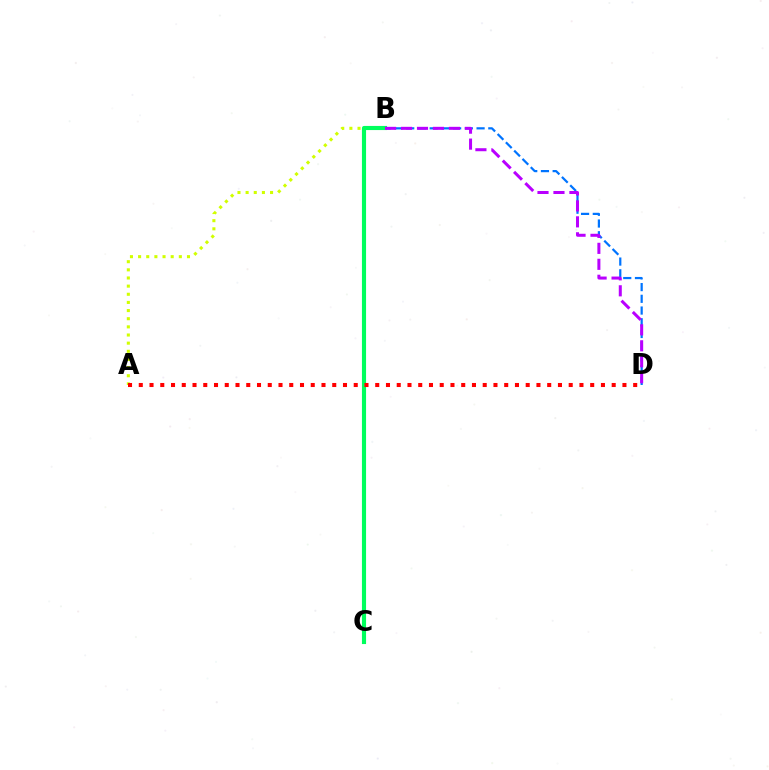{('B', 'D'): [{'color': '#0074ff', 'line_style': 'dashed', 'thickness': 1.59}, {'color': '#b900ff', 'line_style': 'dashed', 'thickness': 2.17}], ('A', 'B'): [{'color': '#d1ff00', 'line_style': 'dotted', 'thickness': 2.21}], ('B', 'C'): [{'color': '#00ff5c', 'line_style': 'solid', 'thickness': 2.97}], ('A', 'D'): [{'color': '#ff0000', 'line_style': 'dotted', 'thickness': 2.92}]}